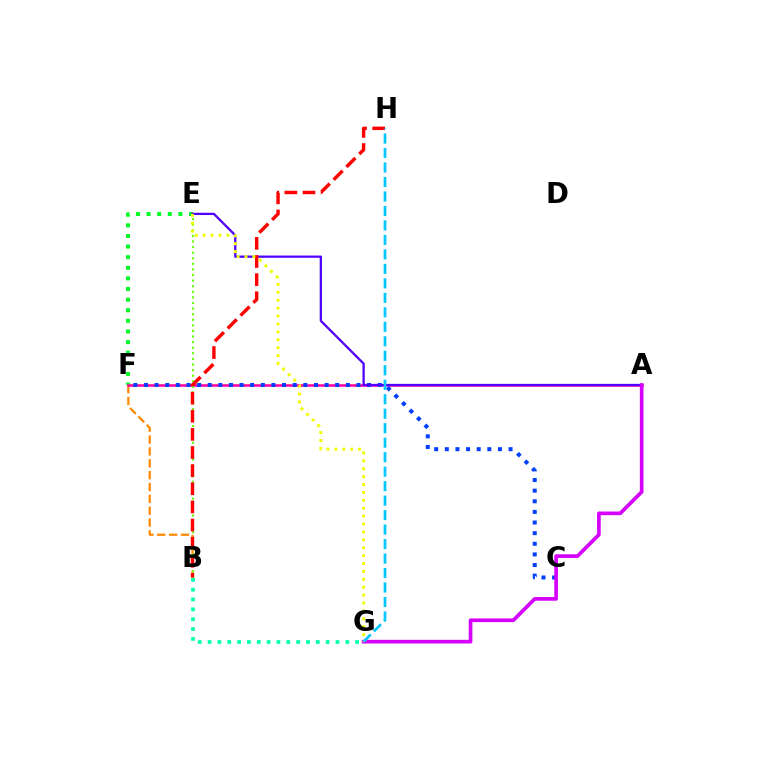{('B', 'F'): [{'color': '#ff8800', 'line_style': 'dashed', 'thickness': 1.61}], ('E', 'F'): [{'color': '#00ff27', 'line_style': 'dotted', 'thickness': 2.88}], ('A', 'F'): [{'color': '#ff00a0', 'line_style': 'solid', 'thickness': 1.83}], ('C', 'F'): [{'color': '#003fff', 'line_style': 'dotted', 'thickness': 2.89}], ('B', 'E'): [{'color': '#66ff00', 'line_style': 'dotted', 'thickness': 1.52}], ('A', 'E'): [{'color': '#4f00ff', 'line_style': 'solid', 'thickness': 1.63}], ('A', 'G'): [{'color': '#d600ff', 'line_style': 'solid', 'thickness': 2.64}], ('B', 'H'): [{'color': '#ff0000', 'line_style': 'dashed', 'thickness': 2.46}], ('E', 'G'): [{'color': '#eeff00', 'line_style': 'dotted', 'thickness': 2.15}], ('B', 'G'): [{'color': '#00ffaf', 'line_style': 'dotted', 'thickness': 2.67}], ('G', 'H'): [{'color': '#00c7ff', 'line_style': 'dashed', 'thickness': 1.97}]}